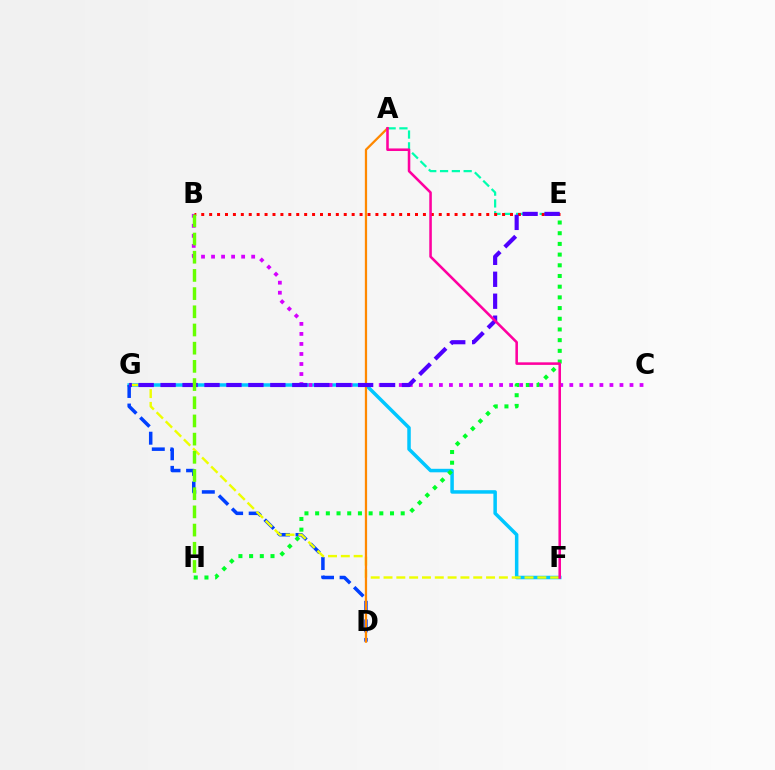{('F', 'G'): [{'color': '#00c7ff', 'line_style': 'solid', 'thickness': 2.52}, {'color': '#eeff00', 'line_style': 'dashed', 'thickness': 1.74}], ('D', 'G'): [{'color': '#003fff', 'line_style': 'dashed', 'thickness': 2.52}], ('E', 'H'): [{'color': '#00ff27', 'line_style': 'dotted', 'thickness': 2.91}], ('B', 'C'): [{'color': '#d600ff', 'line_style': 'dotted', 'thickness': 2.73}], ('A', 'E'): [{'color': '#00ffaf', 'line_style': 'dashed', 'thickness': 1.6}], ('B', 'E'): [{'color': '#ff0000', 'line_style': 'dotted', 'thickness': 2.15}], ('A', 'D'): [{'color': '#ff8800', 'line_style': 'solid', 'thickness': 1.62}], ('E', 'G'): [{'color': '#4f00ff', 'line_style': 'dashed', 'thickness': 2.98}], ('A', 'F'): [{'color': '#ff00a0', 'line_style': 'solid', 'thickness': 1.85}], ('B', 'H'): [{'color': '#66ff00', 'line_style': 'dashed', 'thickness': 2.47}]}